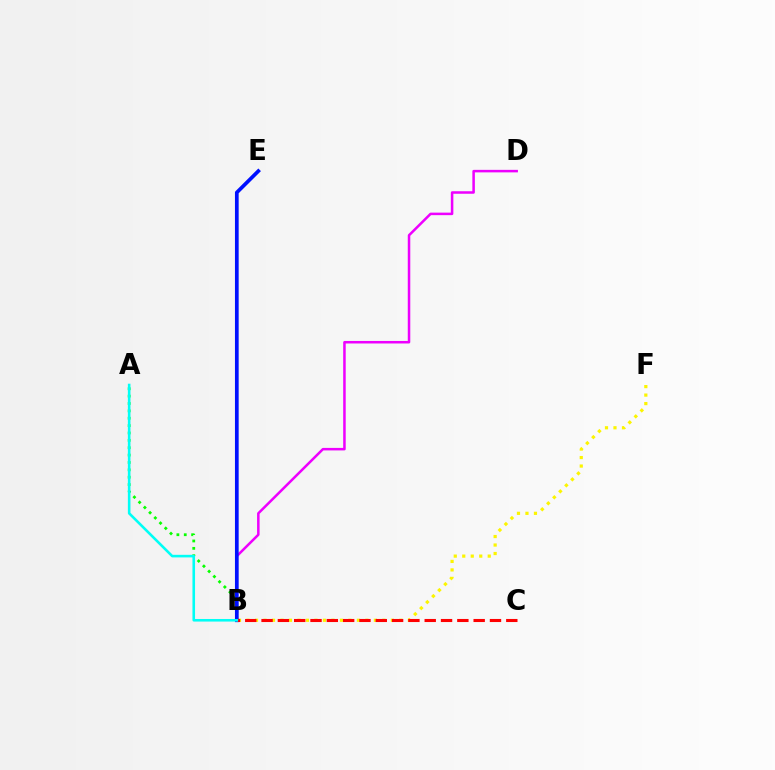{('B', 'F'): [{'color': '#fcf500', 'line_style': 'dotted', 'thickness': 2.31}], ('B', 'D'): [{'color': '#ee00ff', 'line_style': 'solid', 'thickness': 1.81}], ('A', 'B'): [{'color': '#08ff00', 'line_style': 'dotted', 'thickness': 2.0}, {'color': '#00fff6', 'line_style': 'solid', 'thickness': 1.86}], ('B', 'E'): [{'color': '#0010ff', 'line_style': 'solid', 'thickness': 2.67}], ('B', 'C'): [{'color': '#ff0000', 'line_style': 'dashed', 'thickness': 2.22}]}